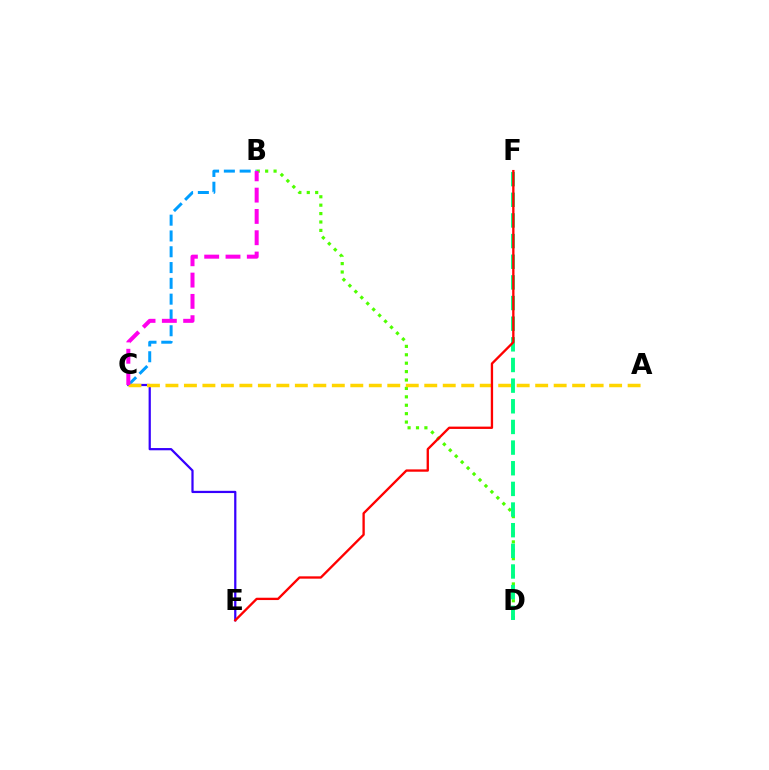{('C', 'E'): [{'color': '#3700ff', 'line_style': 'solid', 'thickness': 1.61}], ('B', 'C'): [{'color': '#009eff', 'line_style': 'dashed', 'thickness': 2.15}, {'color': '#ff00ed', 'line_style': 'dashed', 'thickness': 2.89}], ('B', 'D'): [{'color': '#4fff00', 'line_style': 'dotted', 'thickness': 2.29}], ('A', 'C'): [{'color': '#ffd500', 'line_style': 'dashed', 'thickness': 2.51}], ('D', 'F'): [{'color': '#00ff86', 'line_style': 'dashed', 'thickness': 2.81}], ('E', 'F'): [{'color': '#ff0000', 'line_style': 'solid', 'thickness': 1.68}]}